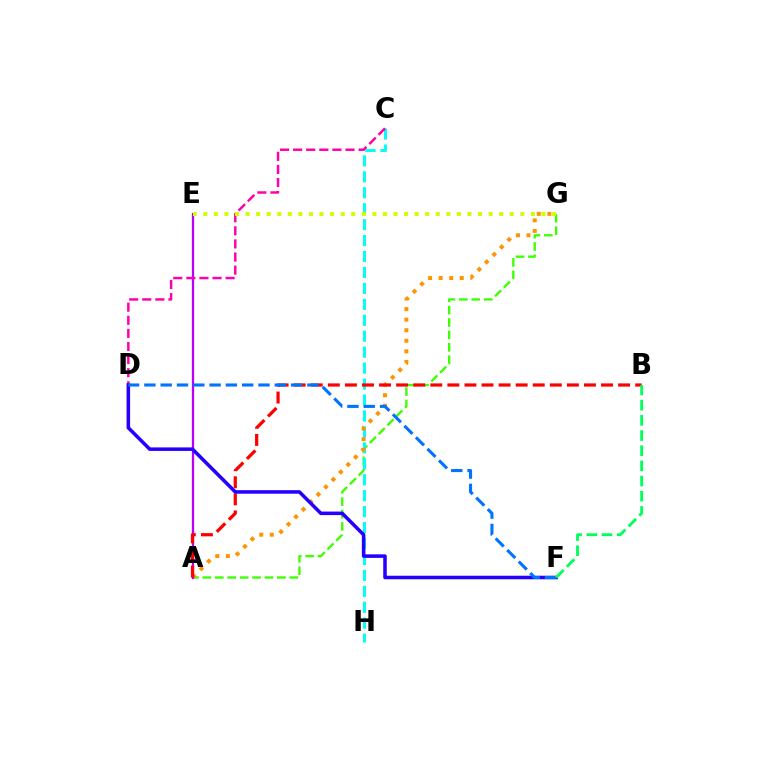{('A', 'G'): [{'color': '#3dff00', 'line_style': 'dashed', 'thickness': 1.69}, {'color': '#ff9400', 'line_style': 'dotted', 'thickness': 2.87}], ('C', 'H'): [{'color': '#00fff6', 'line_style': 'dashed', 'thickness': 2.17}], ('A', 'E'): [{'color': '#b900ff', 'line_style': 'solid', 'thickness': 1.64}], ('C', 'D'): [{'color': '#ff00ac', 'line_style': 'dashed', 'thickness': 1.78}], ('A', 'B'): [{'color': '#ff0000', 'line_style': 'dashed', 'thickness': 2.32}], ('D', 'F'): [{'color': '#2500ff', 'line_style': 'solid', 'thickness': 2.55}, {'color': '#0074ff', 'line_style': 'dashed', 'thickness': 2.21}], ('E', 'G'): [{'color': '#d1ff00', 'line_style': 'dotted', 'thickness': 2.87}], ('B', 'F'): [{'color': '#00ff5c', 'line_style': 'dashed', 'thickness': 2.06}]}